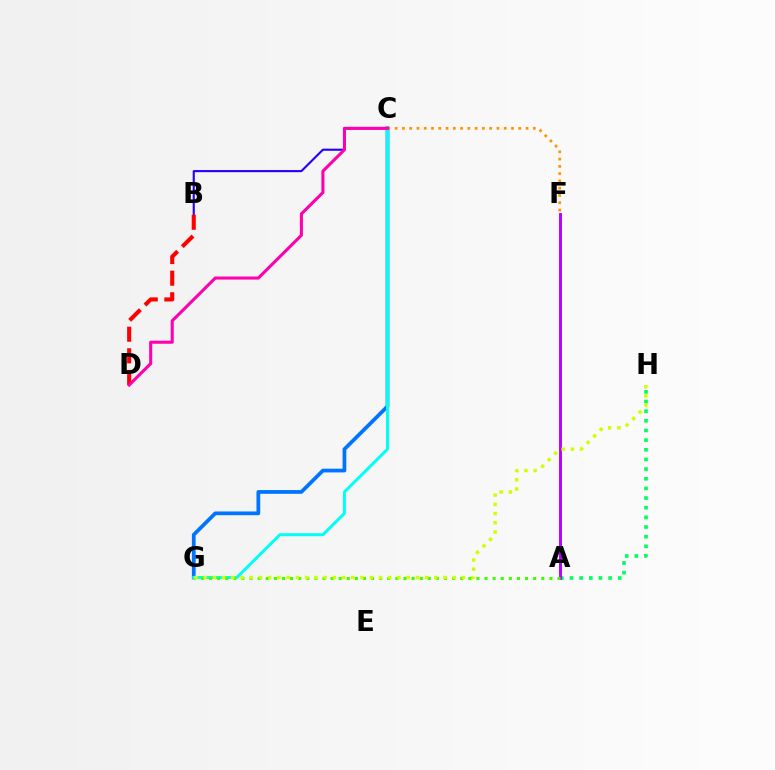{('C', 'G'): [{'color': '#0074ff', 'line_style': 'solid', 'thickness': 2.7}, {'color': '#00fff6', 'line_style': 'solid', 'thickness': 2.15}], ('C', 'F'): [{'color': '#ff9400', 'line_style': 'dotted', 'thickness': 1.98}], ('B', 'C'): [{'color': '#2500ff', 'line_style': 'solid', 'thickness': 1.53}], ('B', 'D'): [{'color': '#ff0000', 'line_style': 'dashed', 'thickness': 2.94}], ('A', 'H'): [{'color': '#00ff5c', 'line_style': 'dotted', 'thickness': 2.62}], ('A', 'F'): [{'color': '#b900ff', 'line_style': 'solid', 'thickness': 2.11}], ('A', 'G'): [{'color': '#3dff00', 'line_style': 'dotted', 'thickness': 2.2}], ('G', 'H'): [{'color': '#d1ff00', 'line_style': 'dotted', 'thickness': 2.51}], ('C', 'D'): [{'color': '#ff00ac', 'line_style': 'solid', 'thickness': 2.21}]}